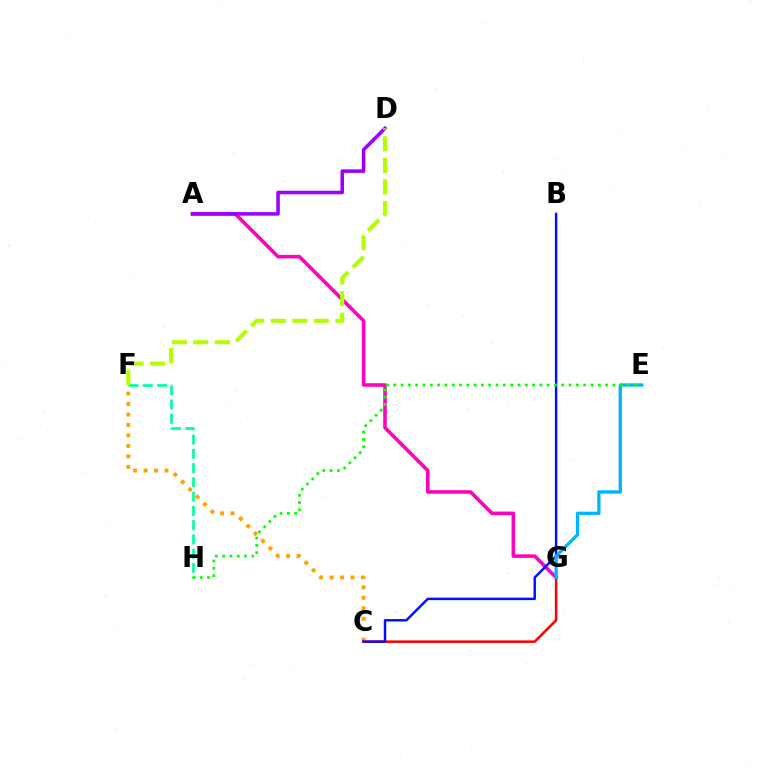{('F', 'H'): [{'color': '#00ff9d', 'line_style': 'dashed', 'thickness': 1.94}], ('A', 'G'): [{'color': '#ff00bd', 'line_style': 'solid', 'thickness': 2.56}], ('C', 'F'): [{'color': '#ffa500', 'line_style': 'dotted', 'thickness': 2.84}], ('C', 'G'): [{'color': '#ff0000', 'line_style': 'solid', 'thickness': 1.83}], ('B', 'C'): [{'color': '#0010ff', 'line_style': 'solid', 'thickness': 1.77}], ('E', 'G'): [{'color': '#00b5ff', 'line_style': 'solid', 'thickness': 2.37}], ('A', 'D'): [{'color': '#9b00ff', 'line_style': 'solid', 'thickness': 2.54}], ('E', 'H'): [{'color': '#08ff00', 'line_style': 'dotted', 'thickness': 1.98}], ('D', 'F'): [{'color': '#b3ff00', 'line_style': 'dashed', 'thickness': 2.93}]}